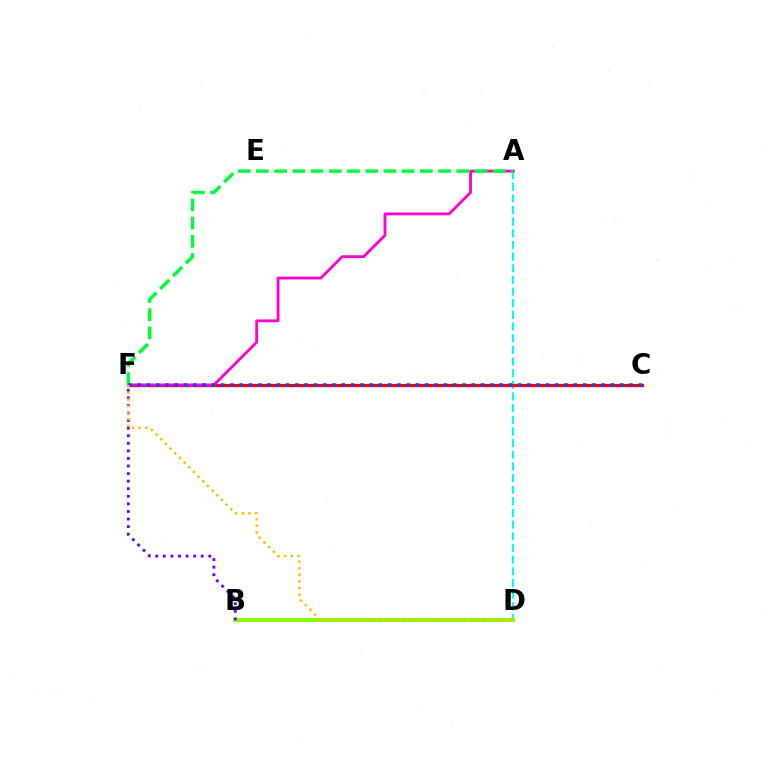{('A', 'D'): [{'color': '#00fff6', 'line_style': 'dashed', 'thickness': 1.58}], ('B', 'D'): [{'color': '#84ff00', 'line_style': 'solid', 'thickness': 2.8}], ('C', 'F'): [{'color': '#ff0000', 'line_style': 'solid', 'thickness': 2.36}, {'color': '#004bff', 'line_style': 'dotted', 'thickness': 2.52}], ('A', 'F'): [{'color': '#ff00cf', 'line_style': 'solid', 'thickness': 2.03}, {'color': '#00ff39', 'line_style': 'dashed', 'thickness': 2.47}], ('B', 'F'): [{'color': '#7200ff', 'line_style': 'dotted', 'thickness': 2.06}], ('D', 'F'): [{'color': '#ffbd00', 'line_style': 'dotted', 'thickness': 1.79}]}